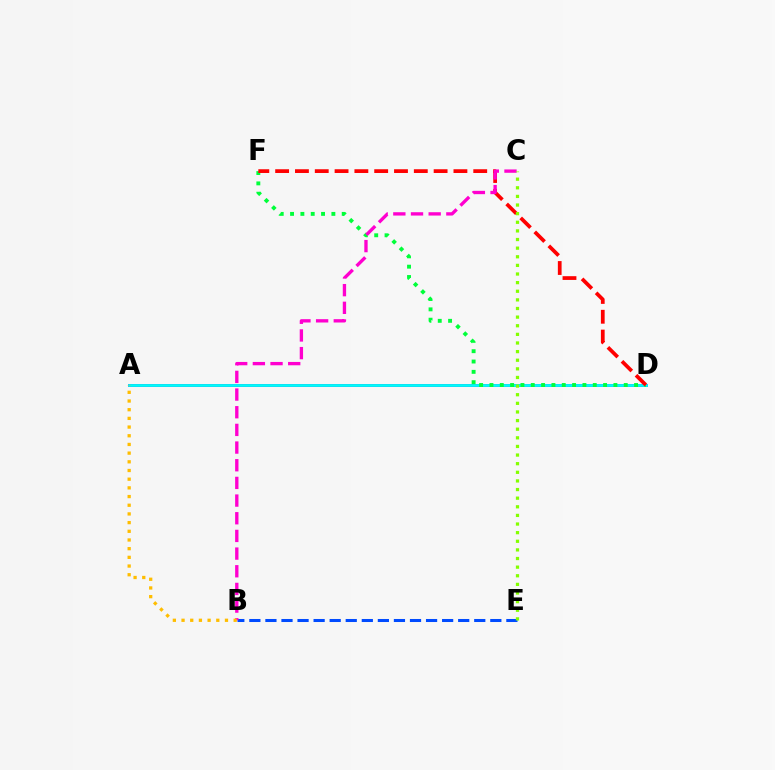{('A', 'D'): [{'color': '#7200ff', 'line_style': 'solid', 'thickness': 2.09}, {'color': '#00fff6', 'line_style': 'solid', 'thickness': 1.99}], ('B', 'E'): [{'color': '#004bff', 'line_style': 'dashed', 'thickness': 2.18}], ('D', 'F'): [{'color': '#00ff39', 'line_style': 'dotted', 'thickness': 2.81}, {'color': '#ff0000', 'line_style': 'dashed', 'thickness': 2.69}], ('B', 'C'): [{'color': '#ff00cf', 'line_style': 'dashed', 'thickness': 2.4}], ('C', 'E'): [{'color': '#84ff00', 'line_style': 'dotted', 'thickness': 2.34}], ('A', 'B'): [{'color': '#ffbd00', 'line_style': 'dotted', 'thickness': 2.36}]}